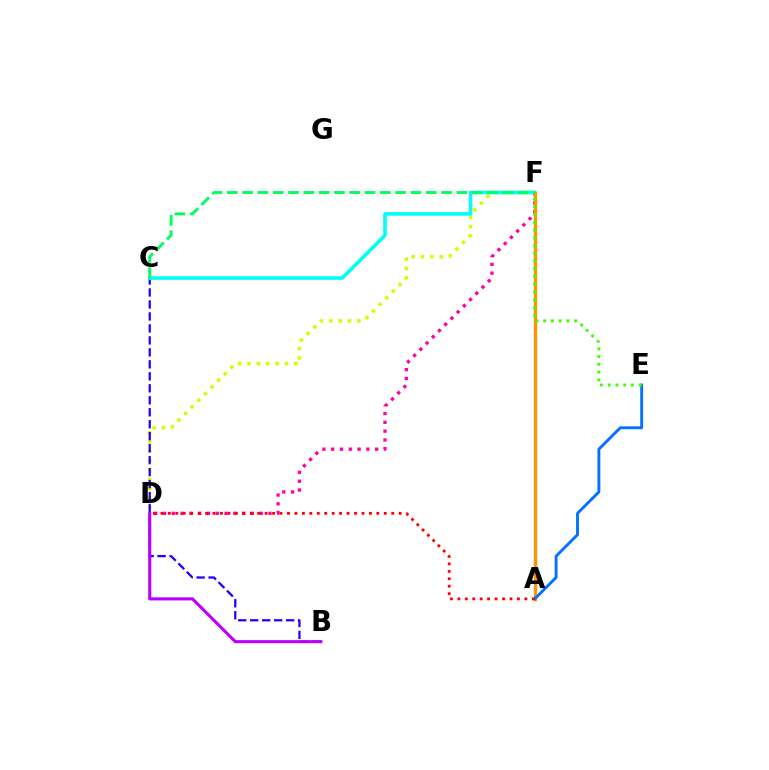{('D', 'F'): [{'color': '#ff00ac', 'line_style': 'dotted', 'thickness': 2.39}, {'color': '#d1ff00', 'line_style': 'dotted', 'thickness': 2.54}], ('B', 'C'): [{'color': '#2500ff', 'line_style': 'dashed', 'thickness': 1.63}], ('C', 'F'): [{'color': '#00fff6', 'line_style': 'solid', 'thickness': 2.59}, {'color': '#00ff5c', 'line_style': 'dashed', 'thickness': 2.08}], ('A', 'F'): [{'color': '#ff9400', 'line_style': 'solid', 'thickness': 2.43}], ('A', 'E'): [{'color': '#0074ff', 'line_style': 'solid', 'thickness': 2.09}], ('B', 'D'): [{'color': '#b900ff', 'line_style': 'solid', 'thickness': 2.22}], ('E', 'F'): [{'color': '#3dff00', 'line_style': 'dotted', 'thickness': 2.1}], ('A', 'D'): [{'color': '#ff0000', 'line_style': 'dotted', 'thickness': 2.02}]}